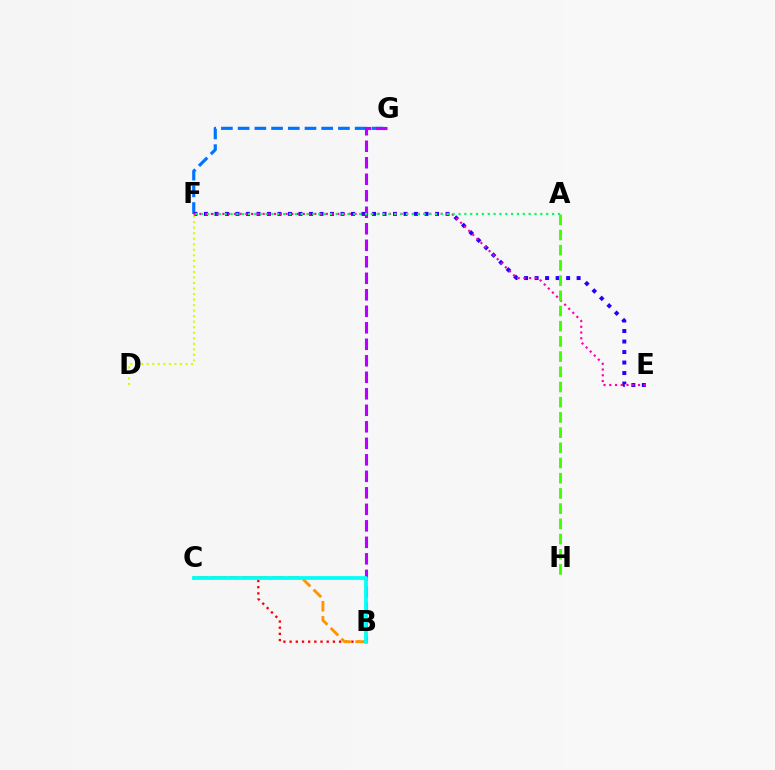{('F', 'G'): [{'color': '#0074ff', 'line_style': 'dashed', 'thickness': 2.27}], ('E', 'F'): [{'color': '#2500ff', 'line_style': 'dotted', 'thickness': 2.85}, {'color': '#ff00ac', 'line_style': 'dotted', 'thickness': 1.56}], ('B', 'C'): [{'color': '#ff0000', 'line_style': 'dotted', 'thickness': 1.68}, {'color': '#ff9400', 'line_style': 'dashed', 'thickness': 2.06}, {'color': '#00fff6', 'line_style': 'solid', 'thickness': 2.71}], ('B', 'G'): [{'color': '#b900ff', 'line_style': 'dashed', 'thickness': 2.24}], ('A', 'F'): [{'color': '#00ff5c', 'line_style': 'dotted', 'thickness': 1.59}], ('D', 'F'): [{'color': '#d1ff00', 'line_style': 'dotted', 'thickness': 1.5}], ('A', 'H'): [{'color': '#3dff00', 'line_style': 'dashed', 'thickness': 2.07}]}